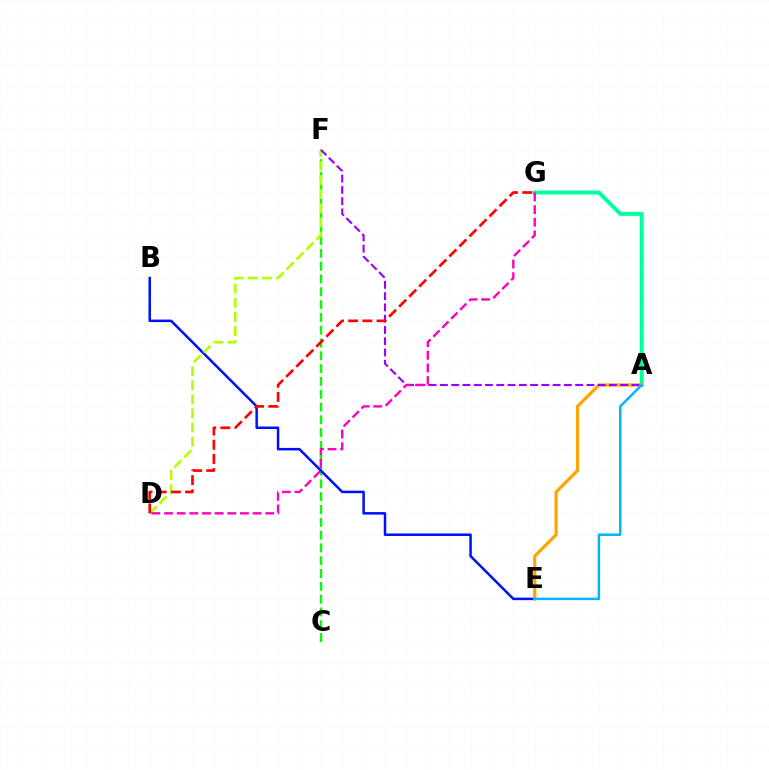{('C', 'F'): [{'color': '#08ff00', 'line_style': 'dashed', 'thickness': 1.74}], ('B', 'E'): [{'color': '#0010ff', 'line_style': 'solid', 'thickness': 1.81}], ('A', 'G'): [{'color': '#00ff9d', 'line_style': 'solid', 'thickness': 2.83}], ('D', 'F'): [{'color': '#b3ff00', 'line_style': 'dashed', 'thickness': 1.91}], ('A', 'E'): [{'color': '#ffa500', 'line_style': 'solid', 'thickness': 2.3}, {'color': '#00b5ff', 'line_style': 'solid', 'thickness': 1.8}], ('A', 'F'): [{'color': '#9b00ff', 'line_style': 'dashed', 'thickness': 1.53}], ('D', 'G'): [{'color': '#ff0000', 'line_style': 'dashed', 'thickness': 1.93}, {'color': '#ff00bd', 'line_style': 'dashed', 'thickness': 1.72}]}